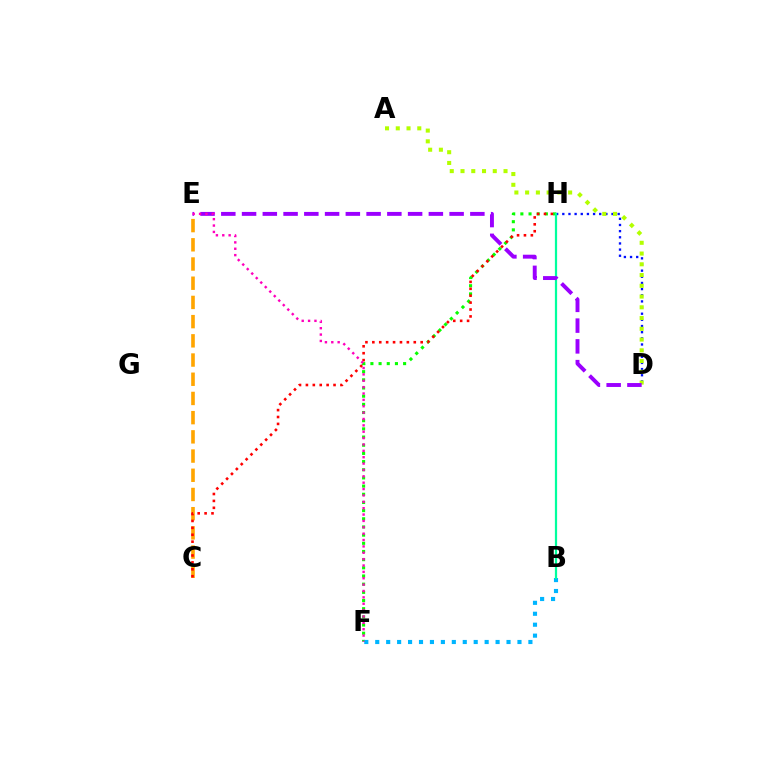{('F', 'H'): [{'color': '#08ff00', 'line_style': 'dotted', 'thickness': 2.22}], ('D', 'H'): [{'color': '#0010ff', 'line_style': 'dotted', 'thickness': 1.67}], ('A', 'D'): [{'color': '#b3ff00', 'line_style': 'dotted', 'thickness': 2.92}], ('B', 'F'): [{'color': '#00b5ff', 'line_style': 'dotted', 'thickness': 2.97}], ('C', 'E'): [{'color': '#ffa500', 'line_style': 'dashed', 'thickness': 2.61}], ('C', 'H'): [{'color': '#ff0000', 'line_style': 'dotted', 'thickness': 1.88}], ('B', 'H'): [{'color': '#00ff9d', 'line_style': 'solid', 'thickness': 1.6}], ('D', 'E'): [{'color': '#9b00ff', 'line_style': 'dashed', 'thickness': 2.82}], ('E', 'F'): [{'color': '#ff00bd', 'line_style': 'dotted', 'thickness': 1.73}]}